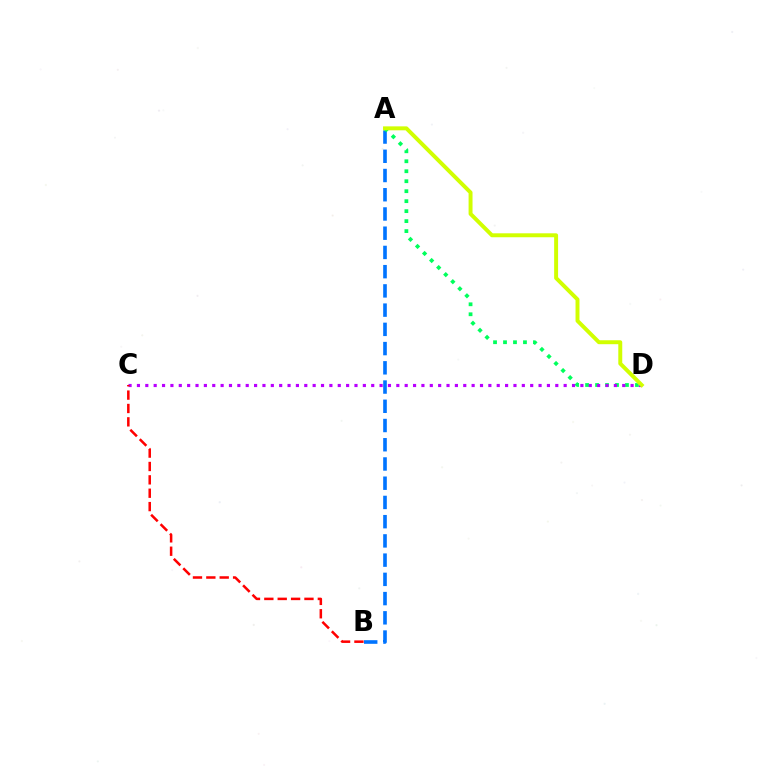{('A', 'B'): [{'color': '#0074ff', 'line_style': 'dashed', 'thickness': 2.61}], ('A', 'D'): [{'color': '#00ff5c', 'line_style': 'dotted', 'thickness': 2.71}, {'color': '#d1ff00', 'line_style': 'solid', 'thickness': 2.84}], ('C', 'D'): [{'color': '#b900ff', 'line_style': 'dotted', 'thickness': 2.27}], ('B', 'C'): [{'color': '#ff0000', 'line_style': 'dashed', 'thickness': 1.82}]}